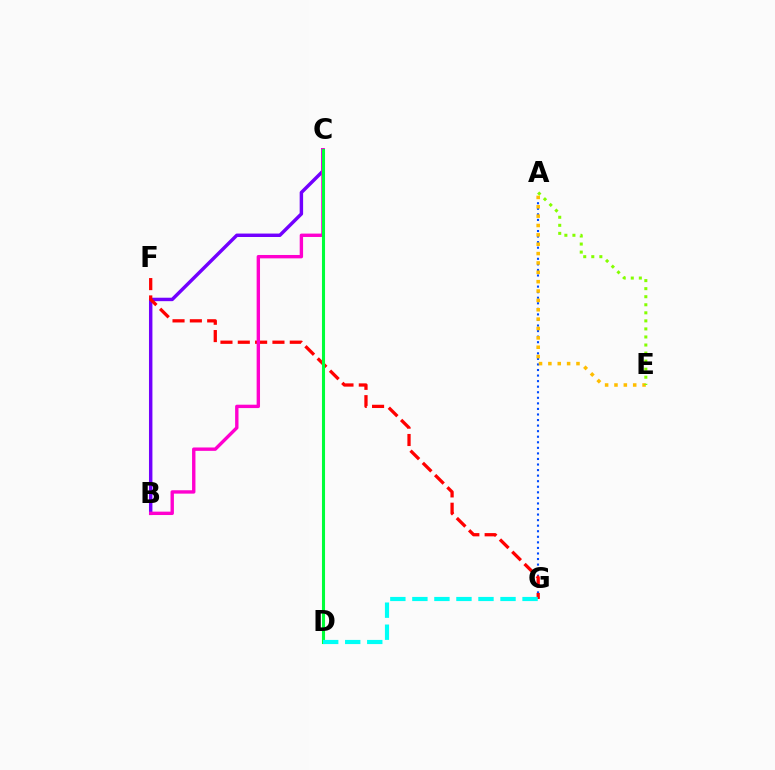{('A', 'G'): [{'color': '#004bff', 'line_style': 'dotted', 'thickness': 1.51}], ('B', 'C'): [{'color': '#7200ff', 'line_style': 'solid', 'thickness': 2.48}, {'color': '#ff00cf', 'line_style': 'solid', 'thickness': 2.43}], ('F', 'G'): [{'color': '#ff0000', 'line_style': 'dashed', 'thickness': 2.35}], ('C', 'D'): [{'color': '#00ff39', 'line_style': 'solid', 'thickness': 2.22}], ('A', 'E'): [{'color': '#ffbd00', 'line_style': 'dotted', 'thickness': 2.54}, {'color': '#84ff00', 'line_style': 'dotted', 'thickness': 2.19}], ('D', 'G'): [{'color': '#00fff6', 'line_style': 'dashed', 'thickness': 2.99}]}